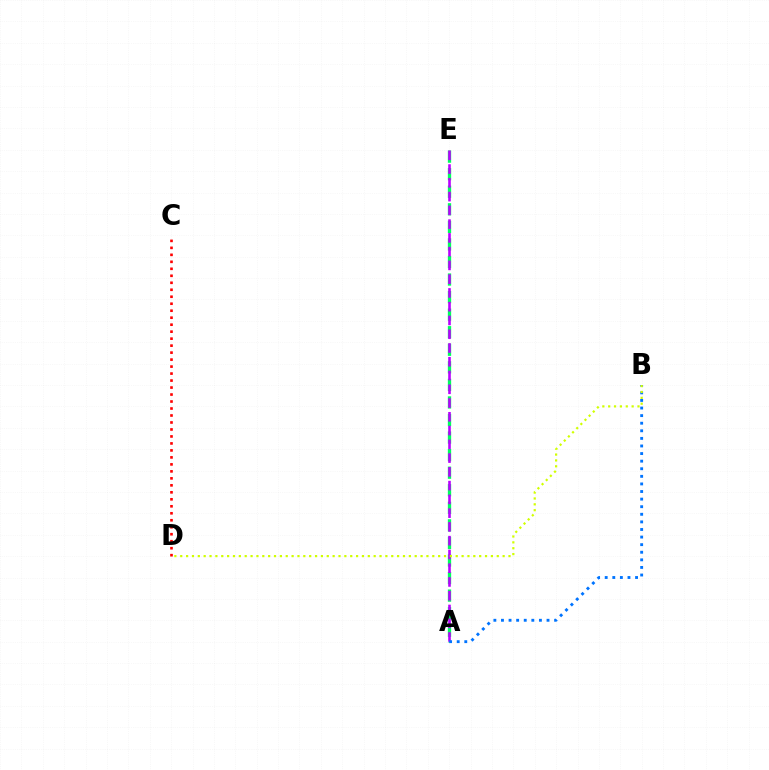{('A', 'E'): [{'color': '#00ff5c', 'line_style': 'dashed', 'thickness': 2.39}, {'color': '#b900ff', 'line_style': 'dashed', 'thickness': 1.87}], ('C', 'D'): [{'color': '#ff0000', 'line_style': 'dotted', 'thickness': 1.9}], ('A', 'B'): [{'color': '#0074ff', 'line_style': 'dotted', 'thickness': 2.06}], ('B', 'D'): [{'color': '#d1ff00', 'line_style': 'dotted', 'thickness': 1.59}]}